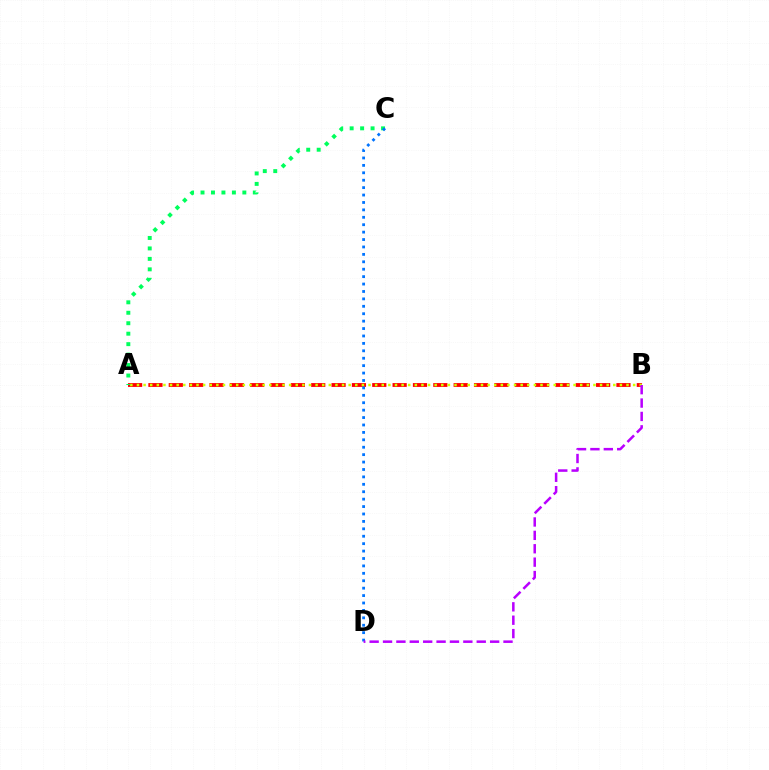{('A', 'B'): [{'color': '#ff0000', 'line_style': 'dashed', 'thickness': 2.76}, {'color': '#d1ff00', 'line_style': 'dotted', 'thickness': 1.8}], ('A', 'C'): [{'color': '#00ff5c', 'line_style': 'dotted', 'thickness': 2.84}], ('C', 'D'): [{'color': '#0074ff', 'line_style': 'dotted', 'thickness': 2.02}], ('B', 'D'): [{'color': '#b900ff', 'line_style': 'dashed', 'thickness': 1.82}]}